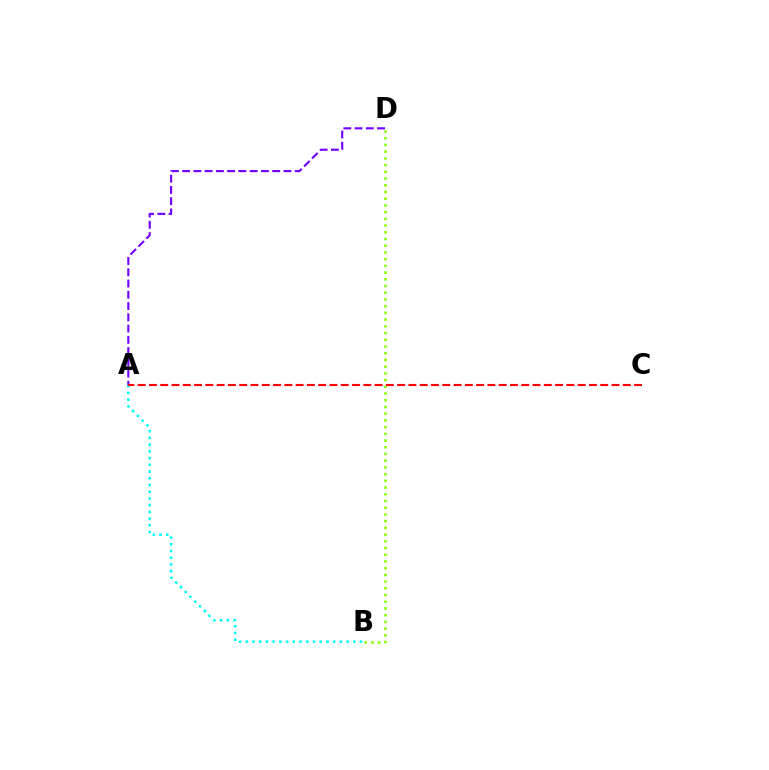{('A', 'B'): [{'color': '#00fff6', 'line_style': 'dotted', 'thickness': 1.83}], ('A', 'D'): [{'color': '#7200ff', 'line_style': 'dashed', 'thickness': 1.53}], ('B', 'D'): [{'color': '#84ff00', 'line_style': 'dotted', 'thickness': 1.83}], ('A', 'C'): [{'color': '#ff0000', 'line_style': 'dashed', 'thickness': 1.53}]}